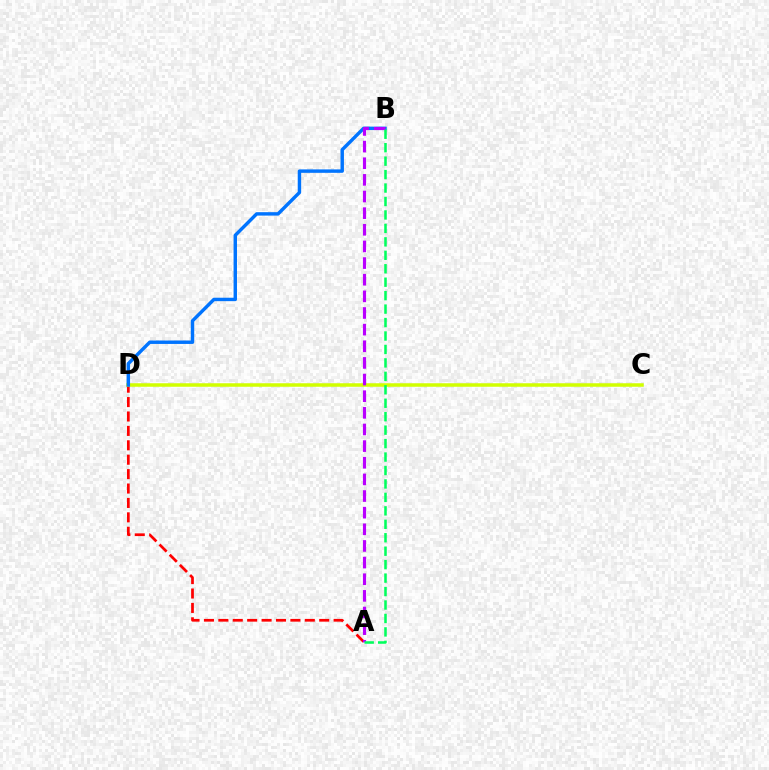{('A', 'D'): [{'color': '#ff0000', 'line_style': 'dashed', 'thickness': 1.96}], ('C', 'D'): [{'color': '#d1ff00', 'line_style': 'solid', 'thickness': 2.53}], ('B', 'D'): [{'color': '#0074ff', 'line_style': 'solid', 'thickness': 2.47}], ('A', 'B'): [{'color': '#b900ff', 'line_style': 'dashed', 'thickness': 2.26}, {'color': '#00ff5c', 'line_style': 'dashed', 'thickness': 1.83}]}